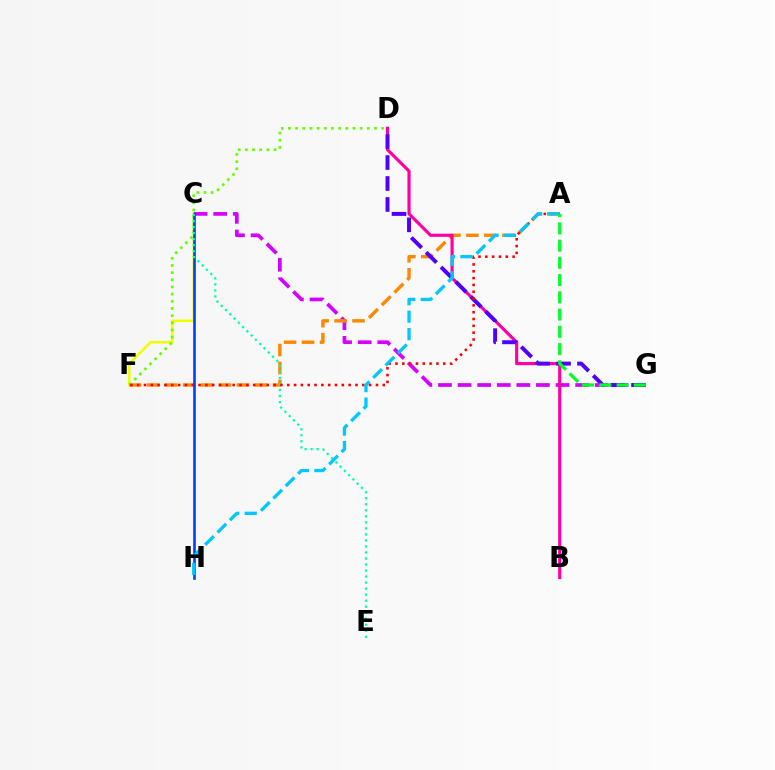{('C', 'F'): [{'color': '#eeff00', 'line_style': 'solid', 'thickness': 1.85}], ('C', 'G'): [{'color': '#d600ff', 'line_style': 'dashed', 'thickness': 2.66}], ('A', 'F'): [{'color': '#ff8800', 'line_style': 'dashed', 'thickness': 2.44}, {'color': '#ff0000', 'line_style': 'dotted', 'thickness': 1.85}], ('D', 'F'): [{'color': '#66ff00', 'line_style': 'dotted', 'thickness': 1.95}], ('B', 'D'): [{'color': '#ff00a0', 'line_style': 'solid', 'thickness': 2.27}], ('C', 'H'): [{'color': '#003fff', 'line_style': 'solid', 'thickness': 1.89}], ('C', 'E'): [{'color': '#00ffaf', 'line_style': 'dotted', 'thickness': 1.64}], ('D', 'G'): [{'color': '#4f00ff', 'line_style': 'dashed', 'thickness': 2.85}], ('A', 'H'): [{'color': '#00c7ff', 'line_style': 'dashed', 'thickness': 2.37}], ('A', 'G'): [{'color': '#00ff27', 'line_style': 'dashed', 'thickness': 2.34}]}